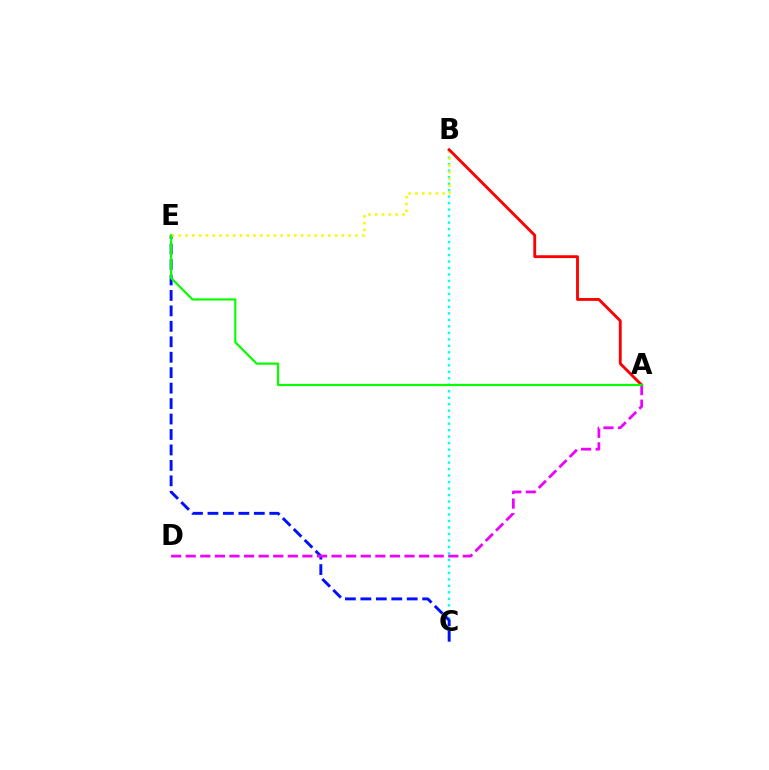{('B', 'C'): [{'color': '#00fff6', 'line_style': 'dotted', 'thickness': 1.76}], ('C', 'E'): [{'color': '#0010ff', 'line_style': 'dashed', 'thickness': 2.1}], ('B', 'E'): [{'color': '#fcf500', 'line_style': 'dotted', 'thickness': 1.85}], ('A', 'B'): [{'color': '#ff0000', 'line_style': 'solid', 'thickness': 2.05}], ('A', 'D'): [{'color': '#ee00ff', 'line_style': 'dashed', 'thickness': 1.98}], ('A', 'E'): [{'color': '#08ff00', 'line_style': 'solid', 'thickness': 1.59}]}